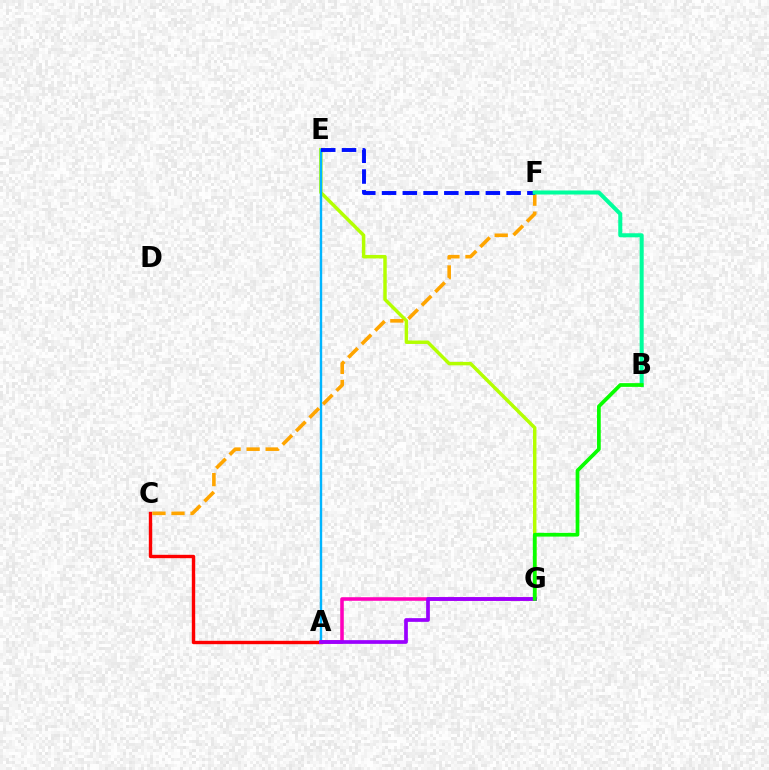{('E', 'G'): [{'color': '#b3ff00', 'line_style': 'solid', 'thickness': 2.49}], ('A', 'C'): [{'color': '#ff0000', 'line_style': 'solid', 'thickness': 2.43}], ('A', 'E'): [{'color': '#00b5ff', 'line_style': 'solid', 'thickness': 1.71}], ('A', 'G'): [{'color': '#ff00bd', 'line_style': 'solid', 'thickness': 2.57}, {'color': '#9b00ff', 'line_style': 'solid', 'thickness': 2.67}], ('C', 'F'): [{'color': '#ffa500', 'line_style': 'dashed', 'thickness': 2.59}], ('E', 'F'): [{'color': '#0010ff', 'line_style': 'dashed', 'thickness': 2.82}], ('B', 'F'): [{'color': '#00ff9d', 'line_style': 'solid', 'thickness': 2.9}], ('B', 'G'): [{'color': '#08ff00', 'line_style': 'solid', 'thickness': 2.68}]}